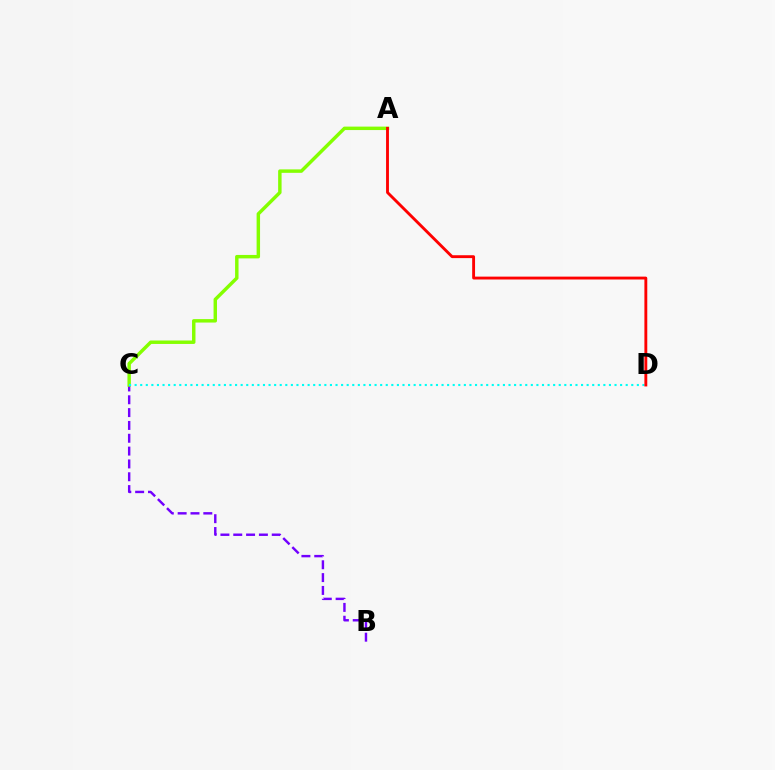{('B', 'C'): [{'color': '#7200ff', 'line_style': 'dashed', 'thickness': 1.74}], ('A', 'C'): [{'color': '#84ff00', 'line_style': 'solid', 'thickness': 2.48}], ('C', 'D'): [{'color': '#00fff6', 'line_style': 'dotted', 'thickness': 1.52}], ('A', 'D'): [{'color': '#ff0000', 'line_style': 'solid', 'thickness': 2.07}]}